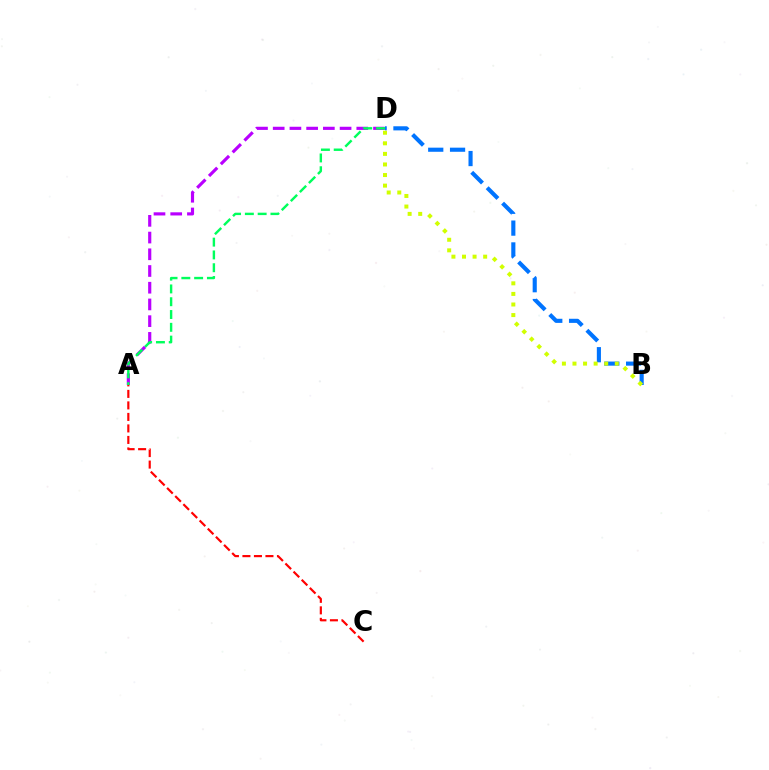{('A', 'D'): [{'color': '#b900ff', 'line_style': 'dashed', 'thickness': 2.27}, {'color': '#00ff5c', 'line_style': 'dashed', 'thickness': 1.74}], ('B', 'D'): [{'color': '#0074ff', 'line_style': 'dashed', 'thickness': 2.96}, {'color': '#d1ff00', 'line_style': 'dotted', 'thickness': 2.87}], ('A', 'C'): [{'color': '#ff0000', 'line_style': 'dashed', 'thickness': 1.56}]}